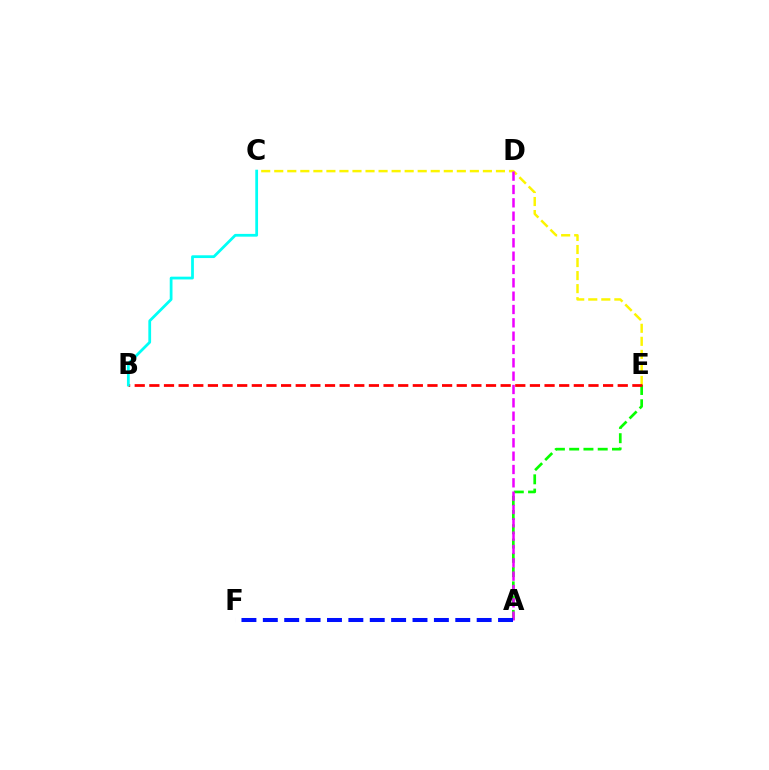{('C', 'E'): [{'color': '#fcf500', 'line_style': 'dashed', 'thickness': 1.77}], ('A', 'E'): [{'color': '#08ff00', 'line_style': 'dashed', 'thickness': 1.94}], ('A', 'D'): [{'color': '#ee00ff', 'line_style': 'dashed', 'thickness': 1.81}], ('B', 'E'): [{'color': '#ff0000', 'line_style': 'dashed', 'thickness': 1.99}], ('B', 'C'): [{'color': '#00fff6', 'line_style': 'solid', 'thickness': 1.99}], ('A', 'F'): [{'color': '#0010ff', 'line_style': 'dashed', 'thickness': 2.9}]}